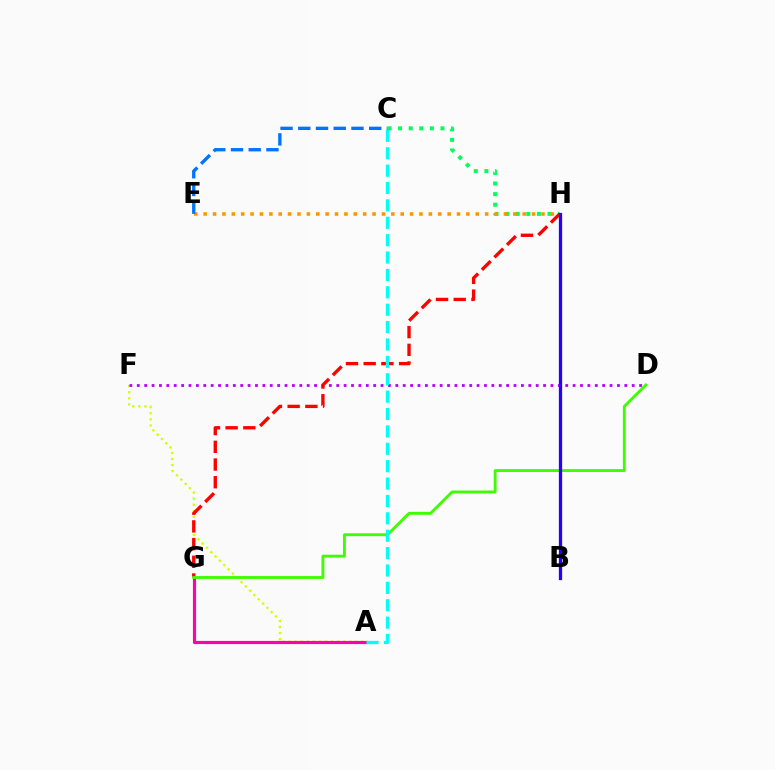{('C', 'H'): [{'color': '#00ff5c', 'line_style': 'dotted', 'thickness': 2.88}], ('A', 'F'): [{'color': '#d1ff00', 'line_style': 'dotted', 'thickness': 1.65}], ('A', 'G'): [{'color': '#ff00ac', 'line_style': 'solid', 'thickness': 2.27}], ('D', 'F'): [{'color': '#b900ff', 'line_style': 'dotted', 'thickness': 2.01}], ('E', 'H'): [{'color': '#ff9400', 'line_style': 'dotted', 'thickness': 2.55}], ('G', 'H'): [{'color': '#ff0000', 'line_style': 'dashed', 'thickness': 2.41}], ('D', 'G'): [{'color': '#3dff00', 'line_style': 'solid', 'thickness': 2.06}], ('B', 'H'): [{'color': '#2500ff', 'line_style': 'solid', 'thickness': 2.35}], ('A', 'C'): [{'color': '#00fff6', 'line_style': 'dashed', 'thickness': 2.36}], ('C', 'E'): [{'color': '#0074ff', 'line_style': 'dashed', 'thickness': 2.41}]}